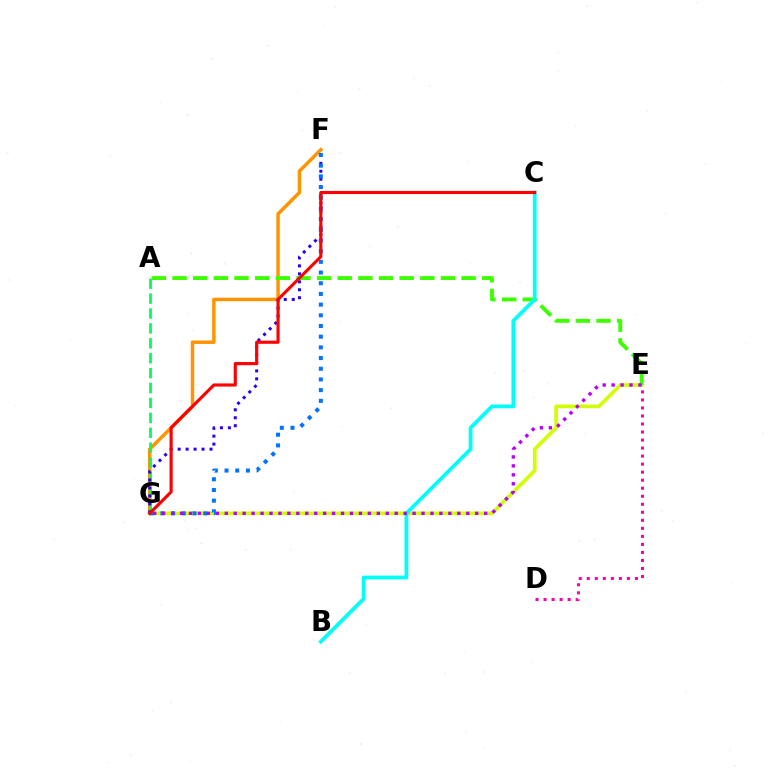{('F', 'G'): [{'color': '#ff9400', 'line_style': 'solid', 'thickness': 2.5}, {'color': '#2500ff', 'line_style': 'dotted', 'thickness': 2.16}, {'color': '#0074ff', 'line_style': 'dotted', 'thickness': 2.9}], ('A', 'G'): [{'color': '#00ff5c', 'line_style': 'dashed', 'thickness': 2.03}], ('E', 'G'): [{'color': '#d1ff00', 'line_style': 'solid', 'thickness': 2.63}, {'color': '#b900ff', 'line_style': 'dotted', 'thickness': 2.43}], ('A', 'E'): [{'color': '#3dff00', 'line_style': 'dashed', 'thickness': 2.8}], ('B', 'C'): [{'color': '#00fff6', 'line_style': 'solid', 'thickness': 2.71}], ('C', 'G'): [{'color': '#ff0000', 'line_style': 'solid', 'thickness': 2.26}], ('D', 'E'): [{'color': '#ff00ac', 'line_style': 'dotted', 'thickness': 2.18}]}